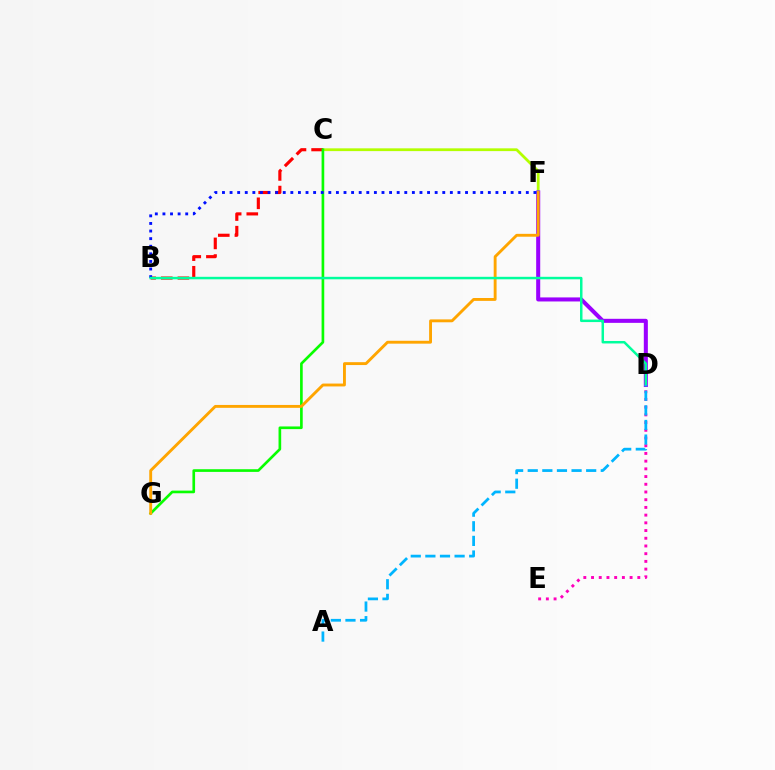{('D', 'E'): [{'color': '#ff00bd', 'line_style': 'dotted', 'thickness': 2.1}], ('C', 'F'): [{'color': '#b3ff00', 'line_style': 'solid', 'thickness': 2.0}], ('B', 'C'): [{'color': '#ff0000', 'line_style': 'dashed', 'thickness': 2.26}], ('C', 'G'): [{'color': '#08ff00', 'line_style': 'solid', 'thickness': 1.91}], ('D', 'F'): [{'color': '#9b00ff', 'line_style': 'solid', 'thickness': 2.91}], ('F', 'G'): [{'color': '#ffa500', 'line_style': 'solid', 'thickness': 2.07}], ('B', 'F'): [{'color': '#0010ff', 'line_style': 'dotted', 'thickness': 2.06}], ('B', 'D'): [{'color': '#00ff9d', 'line_style': 'solid', 'thickness': 1.79}], ('A', 'D'): [{'color': '#00b5ff', 'line_style': 'dashed', 'thickness': 1.99}]}